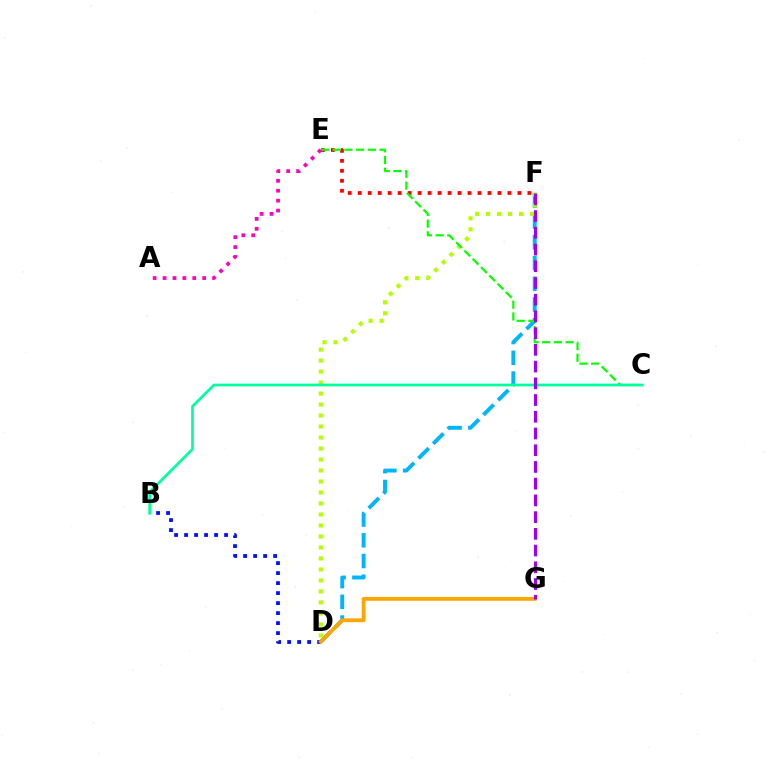{('E', 'F'): [{'color': '#ff0000', 'line_style': 'dotted', 'thickness': 2.71}], ('D', 'F'): [{'color': '#00b5ff', 'line_style': 'dashed', 'thickness': 2.82}, {'color': '#b3ff00', 'line_style': 'dotted', 'thickness': 2.99}], ('B', 'D'): [{'color': '#0010ff', 'line_style': 'dotted', 'thickness': 2.72}], ('D', 'G'): [{'color': '#ffa500', 'line_style': 'solid', 'thickness': 2.73}], ('C', 'E'): [{'color': '#08ff00', 'line_style': 'dashed', 'thickness': 1.59}], ('A', 'E'): [{'color': '#ff00bd', 'line_style': 'dotted', 'thickness': 2.69}], ('B', 'C'): [{'color': '#00ff9d', 'line_style': 'solid', 'thickness': 1.97}], ('F', 'G'): [{'color': '#9b00ff', 'line_style': 'dashed', 'thickness': 2.27}]}